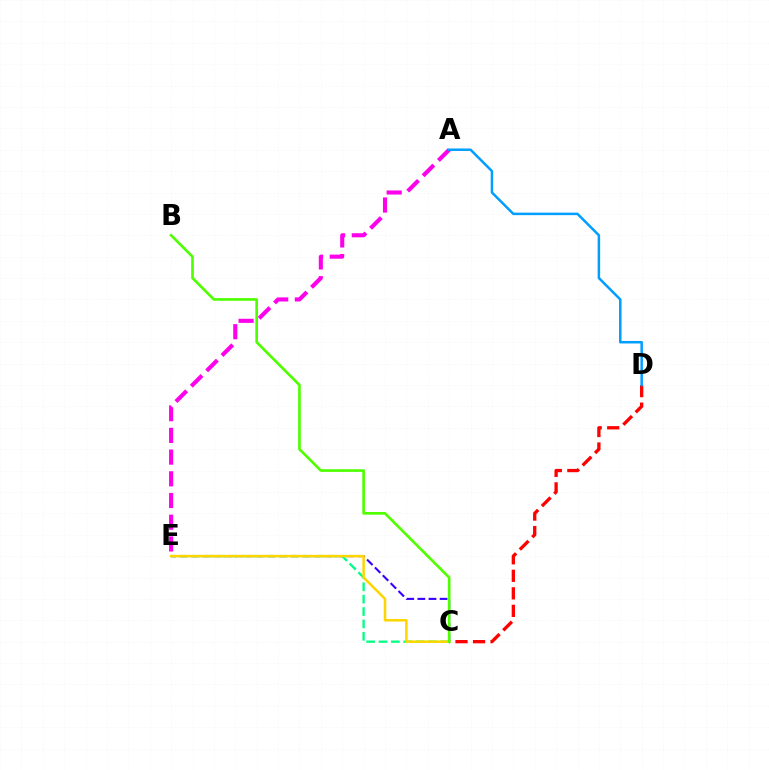{('A', 'E'): [{'color': '#ff00ed', 'line_style': 'dashed', 'thickness': 2.95}], ('C', 'D'): [{'color': '#ff0000', 'line_style': 'dashed', 'thickness': 2.38}], ('C', 'E'): [{'color': '#3700ff', 'line_style': 'dashed', 'thickness': 1.51}, {'color': '#00ff86', 'line_style': 'dashed', 'thickness': 1.68}, {'color': '#ffd500', 'line_style': 'solid', 'thickness': 1.82}], ('B', 'C'): [{'color': '#4fff00', 'line_style': 'solid', 'thickness': 1.92}], ('A', 'D'): [{'color': '#009eff', 'line_style': 'solid', 'thickness': 1.8}]}